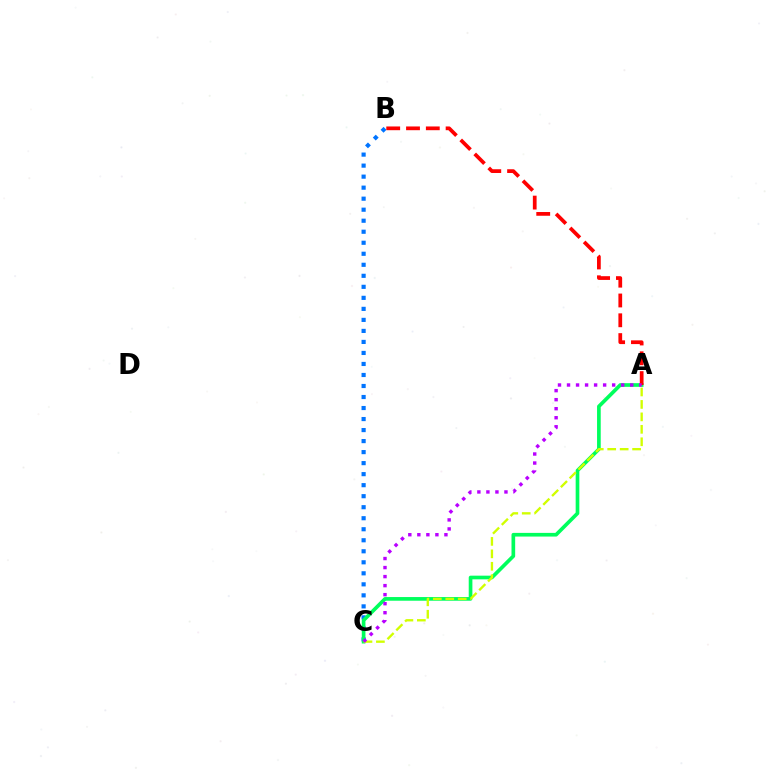{('B', 'C'): [{'color': '#0074ff', 'line_style': 'dotted', 'thickness': 2.99}], ('A', 'C'): [{'color': '#00ff5c', 'line_style': 'solid', 'thickness': 2.64}, {'color': '#d1ff00', 'line_style': 'dashed', 'thickness': 1.69}, {'color': '#b900ff', 'line_style': 'dotted', 'thickness': 2.45}], ('A', 'B'): [{'color': '#ff0000', 'line_style': 'dashed', 'thickness': 2.69}]}